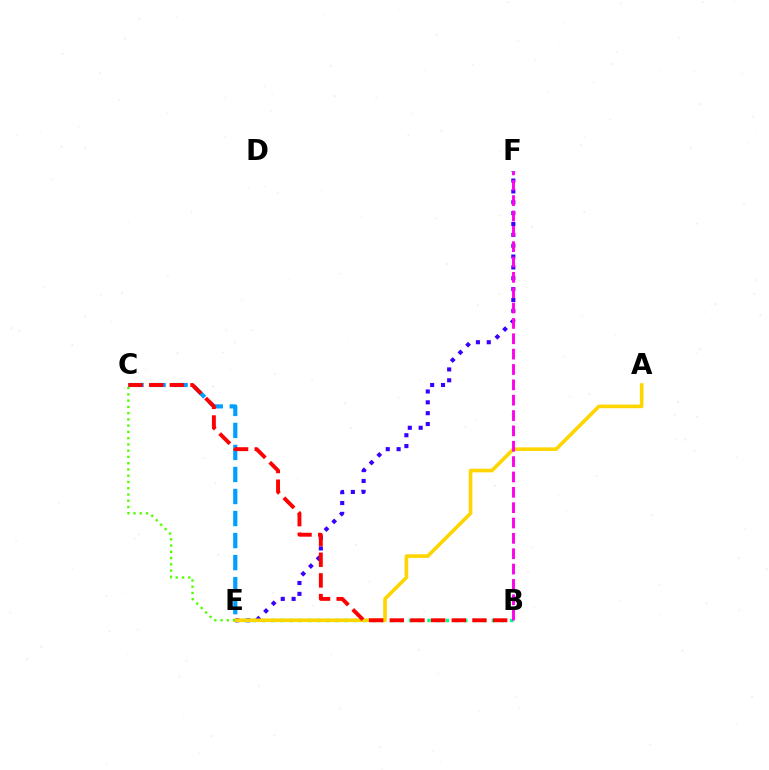{('B', 'E'): [{'color': '#00ff86', 'line_style': 'dotted', 'thickness': 2.5}], ('C', 'E'): [{'color': '#009eff', 'line_style': 'dashed', 'thickness': 2.99}, {'color': '#4fff00', 'line_style': 'dotted', 'thickness': 1.7}], ('E', 'F'): [{'color': '#3700ff', 'line_style': 'dotted', 'thickness': 2.95}], ('A', 'E'): [{'color': '#ffd500', 'line_style': 'solid', 'thickness': 2.6}], ('B', 'C'): [{'color': '#ff0000', 'line_style': 'dashed', 'thickness': 2.81}], ('B', 'F'): [{'color': '#ff00ed', 'line_style': 'dashed', 'thickness': 2.09}]}